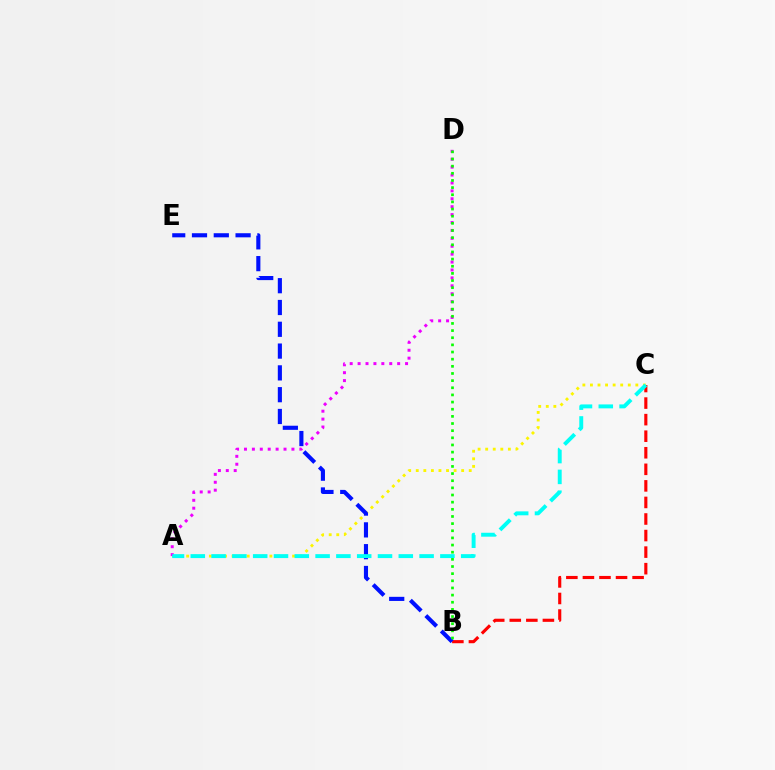{('A', 'C'): [{'color': '#fcf500', 'line_style': 'dotted', 'thickness': 2.06}, {'color': '#00fff6', 'line_style': 'dashed', 'thickness': 2.83}], ('B', 'C'): [{'color': '#ff0000', 'line_style': 'dashed', 'thickness': 2.25}], ('A', 'D'): [{'color': '#ee00ff', 'line_style': 'dotted', 'thickness': 2.15}], ('B', 'E'): [{'color': '#0010ff', 'line_style': 'dashed', 'thickness': 2.96}], ('B', 'D'): [{'color': '#08ff00', 'line_style': 'dotted', 'thickness': 1.94}]}